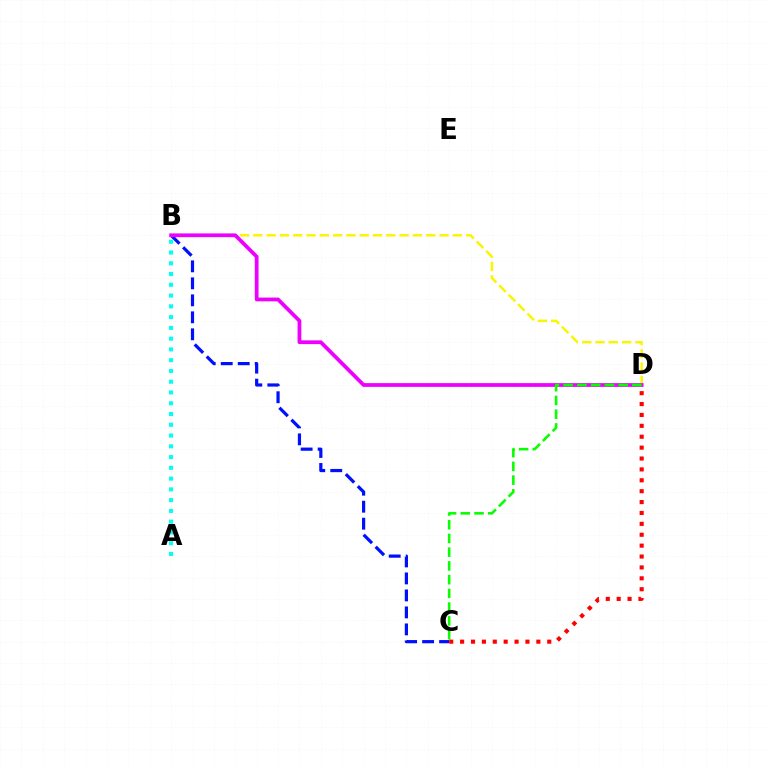{('B', 'D'): [{'color': '#fcf500', 'line_style': 'dashed', 'thickness': 1.81}, {'color': '#ee00ff', 'line_style': 'solid', 'thickness': 2.71}], ('A', 'B'): [{'color': '#00fff6', 'line_style': 'dotted', 'thickness': 2.93}], ('B', 'C'): [{'color': '#0010ff', 'line_style': 'dashed', 'thickness': 2.31}], ('C', 'D'): [{'color': '#08ff00', 'line_style': 'dashed', 'thickness': 1.87}, {'color': '#ff0000', 'line_style': 'dotted', 'thickness': 2.96}]}